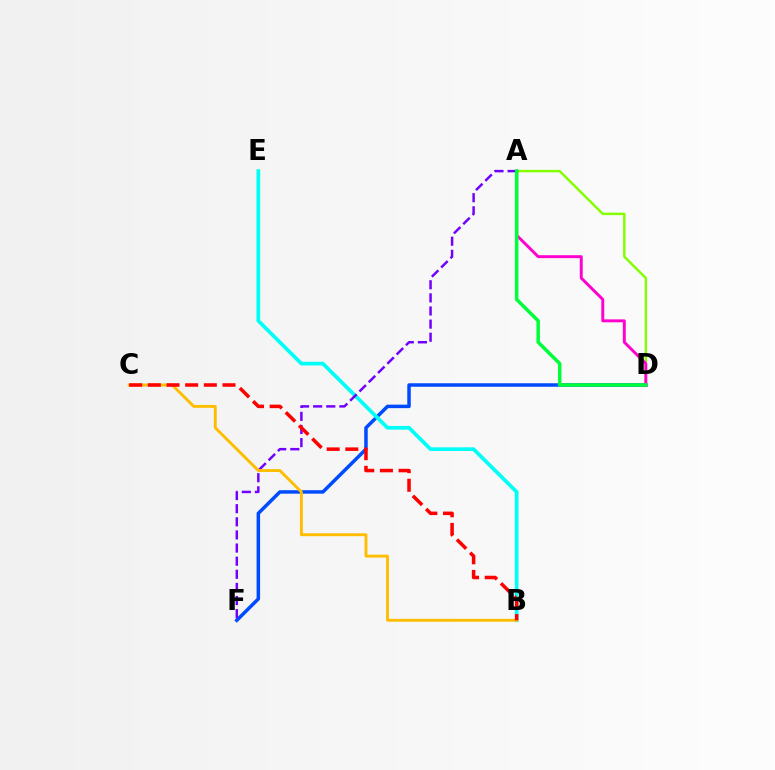{('A', 'D'): [{'color': '#84ff00', 'line_style': 'solid', 'thickness': 1.77}, {'color': '#ff00cf', 'line_style': 'solid', 'thickness': 2.11}, {'color': '#00ff39', 'line_style': 'solid', 'thickness': 2.52}], ('D', 'F'): [{'color': '#004bff', 'line_style': 'solid', 'thickness': 2.52}], ('B', 'E'): [{'color': '#00fff6', 'line_style': 'solid', 'thickness': 2.66}], ('A', 'F'): [{'color': '#7200ff', 'line_style': 'dashed', 'thickness': 1.78}], ('B', 'C'): [{'color': '#ffbd00', 'line_style': 'solid', 'thickness': 2.08}, {'color': '#ff0000', 'line_style': 'dashed', 'thickness': 2.54}]}